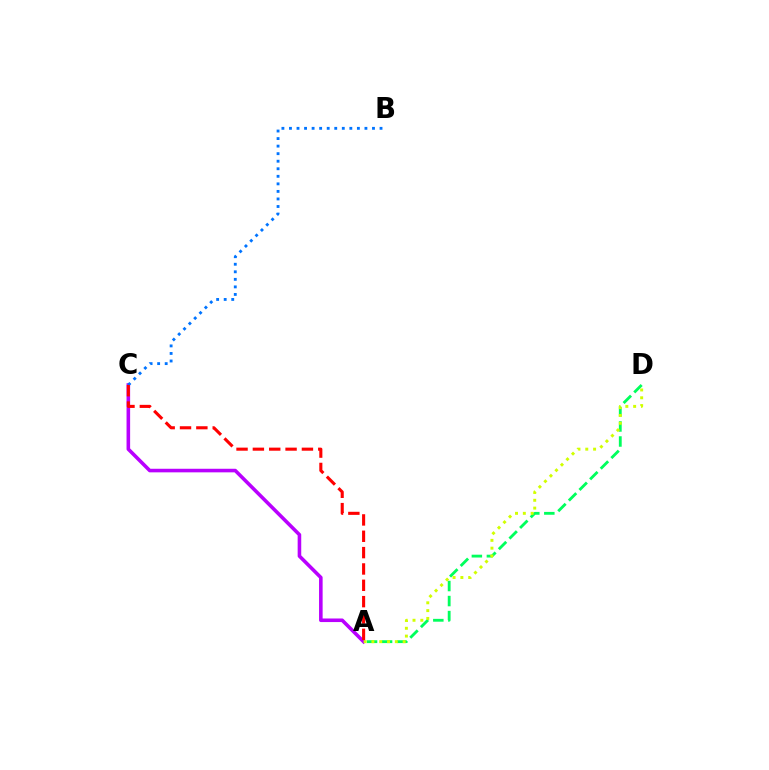{('A', 'D'): [{'color': '#00ff5c', 'line_style': 'dashed', 'thickness': 2.04}, {'color': '#d1ff00', 'line_style': 'dotted', 'thickness': 2.12}], ('A', 'C'): [{'color': '#b900ff', 'line_style': 'solid', 'thickness': 2.58}, {'color': '#ff0000', 'line_style': 'dashed', 'thickness': 2.22}], ('B', 'C'): [{'color': '#0074ff', 'line_style': 'dotted', 'thickness': 2.05}]}